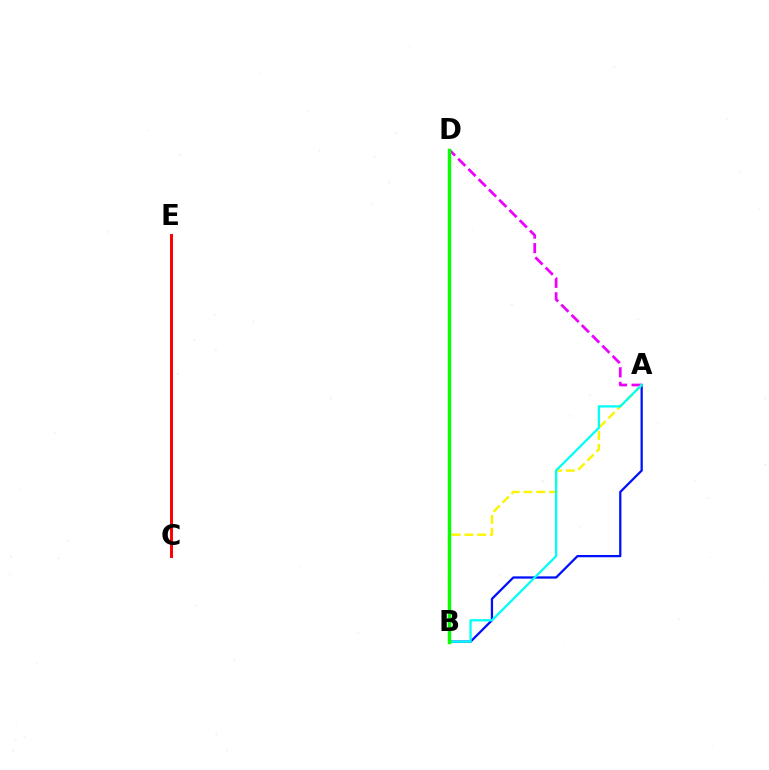{('C', 'E'): [{'color': '#ff0000', 'line_style': 'solid', 'thickness': 2.13}], ('A', 'B'): [{'color': '#0010ff', 'line_style': 'solid', 'thickness': 1.63}, {'color': '#fcf500', 'line_style': 'dashed', 'thickness': 1.73}, {'color': '#00fff6', 'line_style': 'solid', 'thickness': 1.64}], ('A', 'D'): [{'color': '#ee00ff', 'line_style': 'dashed', 'thickness': 1.97}], ('B', 'D'): [{'color': '#08ff00', 'line_style': 'solid', 'thickness': 2.47}]}